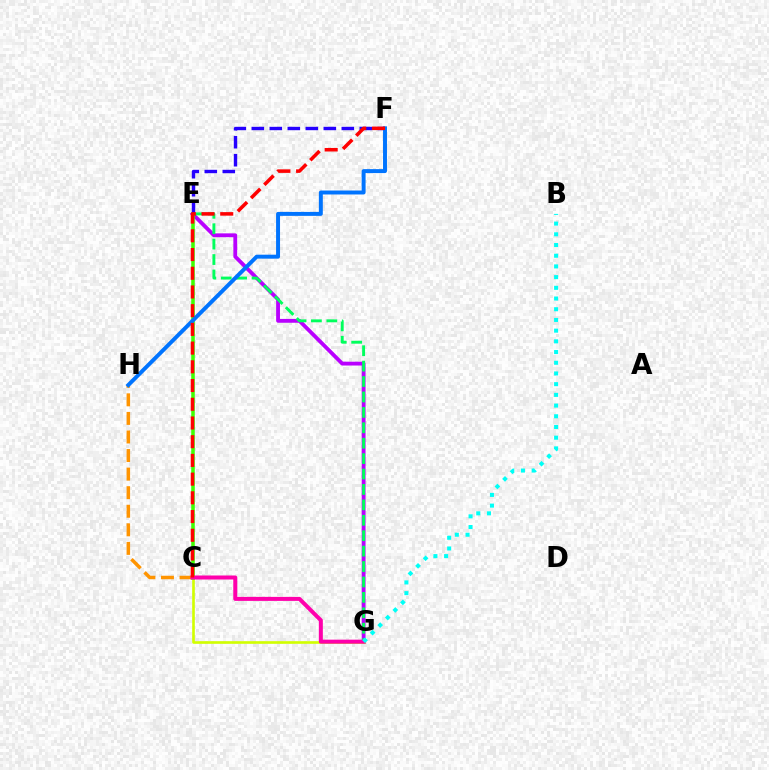{('E', 'G'): [{'color': '#b900ff', 'line_style': 'solid', 'thickness': 2.76}, {'color': '#00ff5c', 'line_style': 'dashed', 'thickness': 2.09}], ('C', 'H'): [{'color': '#ff9400', 'line_style': 'dashed', 'thickness': 2.52}], ('C', 'G'): [{'color': '#d1ff00', 'line_style': 'solid', 'thickness': 1.9}, {'color': '#ff00ac', 'line_style': 'solid', 'thickness': 2.89}], ('C', 'E'): [{'color': '#3dff00', 'line_style': 'solid', 'thickness': 2.55}], ('E', 'F'): [{'color': '#2500ff', 'line_style': 'dashed', 'thickness': 2.45}], ('F', 'H'): [{'color': '#0074ff', 'line_style': 'solid', 'thickness': 2.85}], ('B', 'G'): [{'color': '#00fff6', 'line_style': 'dotted', 'thickness': 2.91}], ('C', 'F'): [{'color': '#ff0000', 'line_style': 'dashed', 'thickness': 2.54}]}